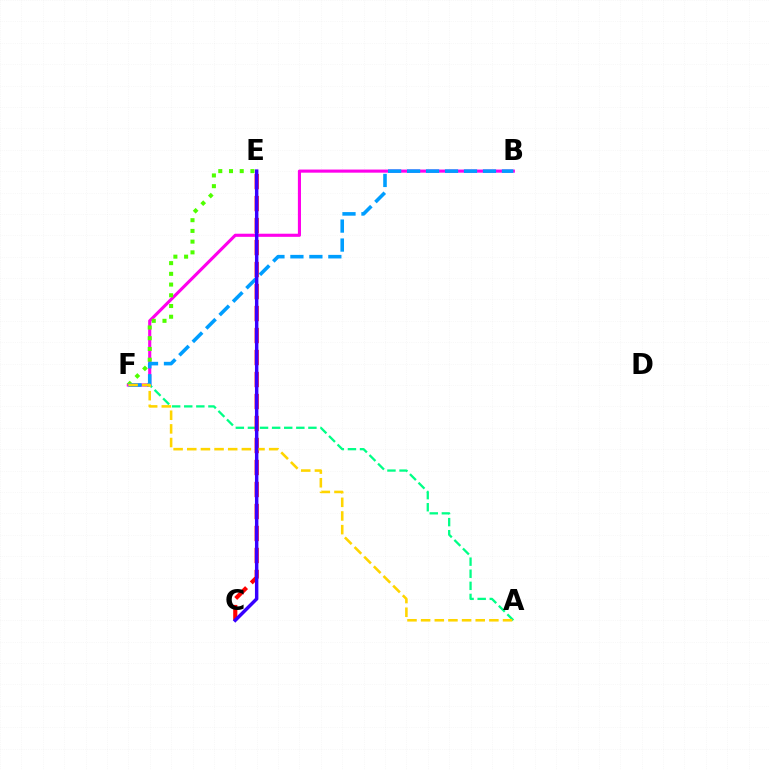{('A', 'F'): [{'color': '#00ff86', 'line_style': 'dashed', 'thickness': 1.64}, {'color': '#ffd500', 'line_style': 'dashed', 'thickness': 1.85}], ('B', 'F'): [{'color': '#ff00ed', 'line_style': 'solid', 'thickness': 2.24}, {'color': '#009eff', 'line_style': 'dashed', 'thickness': 2.58}], ('E', 'F'): [{'color': '#4fff00', 'line_style': 'dotted', 'thickness': 2.91}], ('C', 'E'): [{'color': '#ff0000', 'line_style': 'dashed', 'thickness': 2.99}, {'color': '#3700ff', 'line_style': 'solid', 'thickness': 2.48}]}